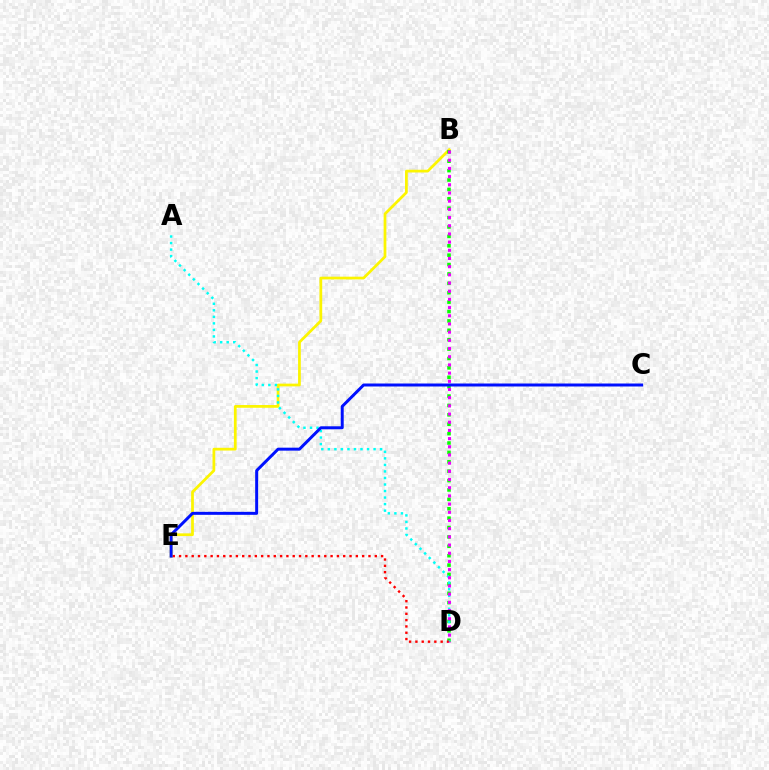{('B', 'E'): [{'color': '#fcf500', 'line_style': 'solid', 'thickness': 1.98}], ('B', 'D'): [{'color': '#08ff00', 'line_style': 'dotted', 'thickness': 2.55}, {'color': '#ee00ff', 'line_style': 'dotted', 'thickness': 2.22}], ('A', 'D'): [{'color': '#00fff6', 'line_style': 'dotted', 'thickness': 1.78}], ('D', 'E'): [{'color': '#ff0000', 'line_style': 'dotted', 'thickness': 1.72}], ('C', 'E'): [{'color': '#0010ff', 'line_style': 'solid', 'thickness': 2.15}]}